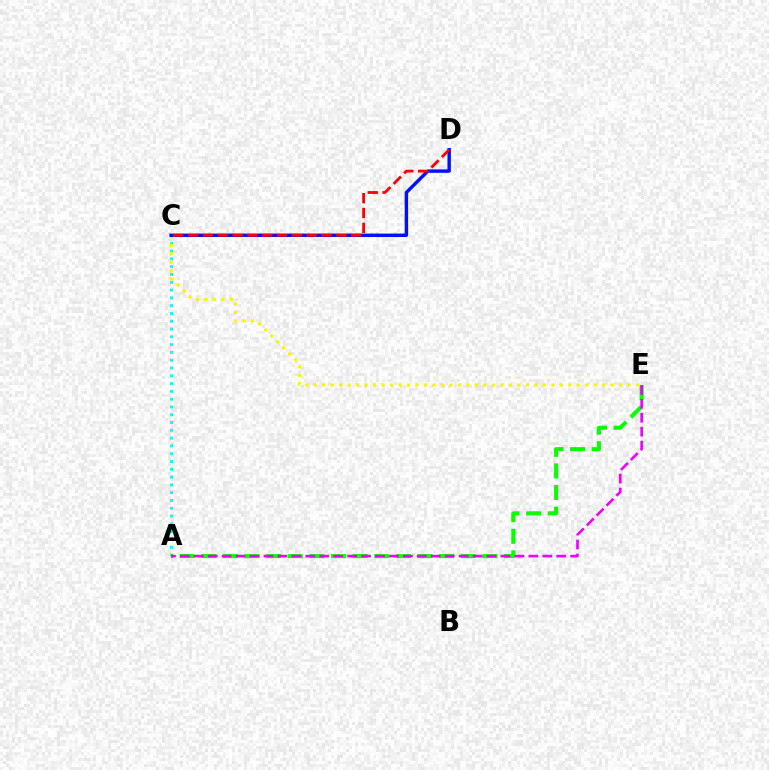{('A', 'C'): [{'color': '#00fff6', 'line_style': 'dotted', 'thickness': 2.12}], ('C', 'E'): [{'color': '#fcf500', 'line_style': 'dotted', 'thickness': 2.31}], ('A', 'E'): [{'color': '#08ff00', 'line_style': 'dashed', 'thickness': 2.94}, {'color': '#ee00ff', 'line_style': 'dashed', 'thickness': 1.89}], ('C', 'D'): [{'color': '#0010ff', 'line_style': 'solid', 'thickness': 2.45}, {'color': '#ff0000', 'line_style': 'dashed', 'thickness': 2.01}]}